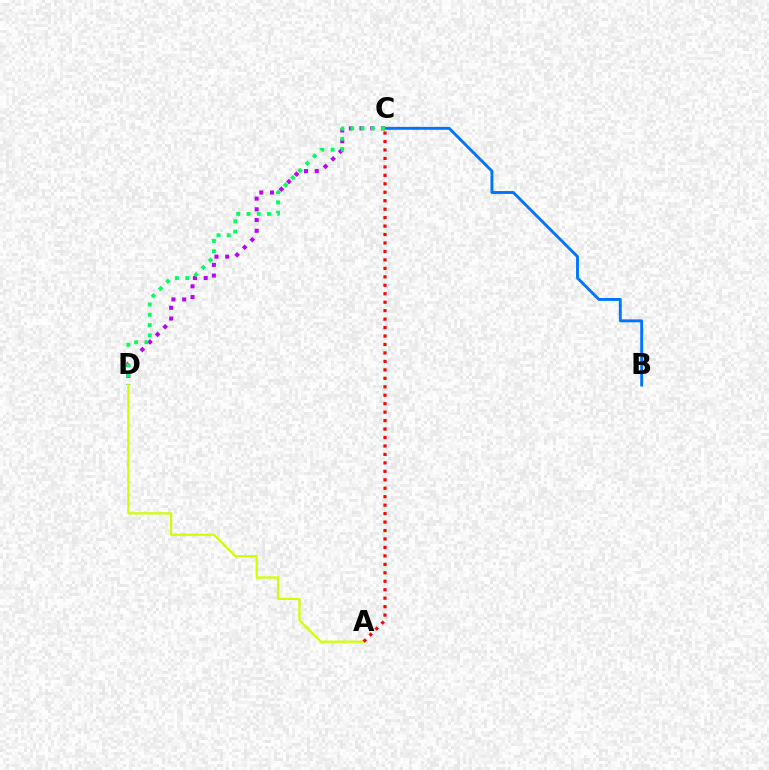{('B', 'C'): [{'color': '#0074ff', 'line_style': 'solid', 'thickness': 2.08}], ('C', 'D'): [{'color': '#b900ff', 'line_style': 'dotted', 'thickness': 2.91}, {'color': '#00ff5c', 'line_style': 'dotted', 'thickness': 2.79}], ('A', 'D'): [{'color': '#d1ff00', 'line_style': 'solid', 'thickness': 1.61}], ('A', 'C'): [{'color': '#ff0000', 'line_style': 'dotted', 'thickness': 2.3}]}